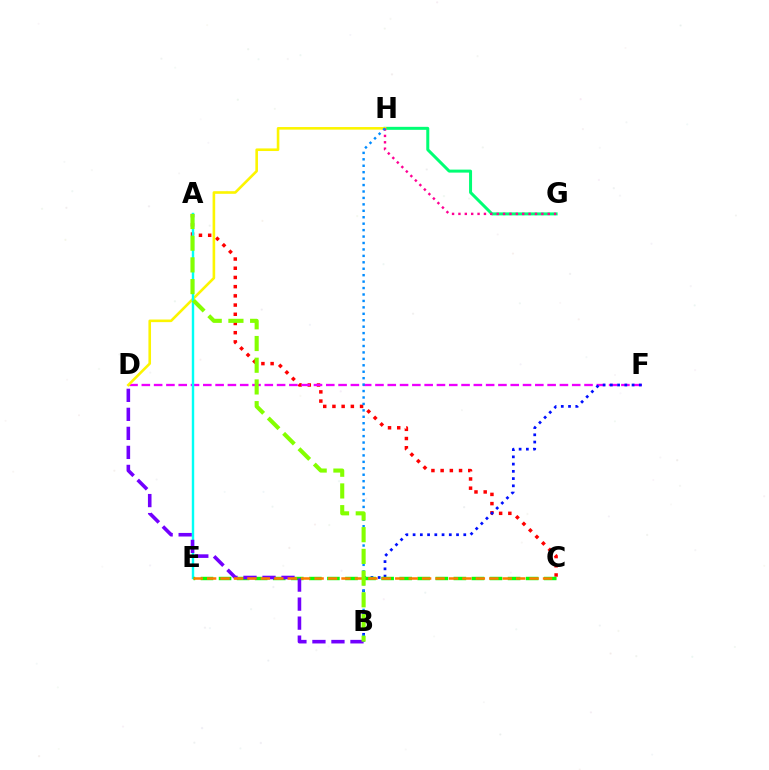{('G', 'H'): [{'color': '#00ff74', 'line_style': 'solid', 'thickness': 2.16}, {'color': '#ff0094', 'line_style': 'dotted', 'thickness': 1.73}], ('A', 'C'): [{'color': '#ff0000', 'line_style': 'dotted', 'thickness': 2.5}], ('D', 'F'): [{'color': '#ee00ff', 'line_style': 'dashed', 'thickness': 1.67}], ('D', 'H'): [{'color': '#fcf500', 'line_style': 'solid', 'thickness': 1.87}], ('A', 'E'): [{'color': '#00fff6', 'line_style': 'solid', 'thickness': 1.74}], ('B', 'F'): [{'color': '#0010ff', 'line_style': 'dotted', 'thickness': 1.97}], ('B', 'H'): [{'color': '#008cff', 'line_style': 'dotted', 'thickness': 1.75}], ('C', 'E'): [{'color': '#08ff00', 'line_style': 'dashed', 'thickness': 2.45}, {'color': '#ff7c00', 'line_style': 'dashed', 'thickness': 1.83}], ('B', 'D'): [{'color': '#7200ff', 'line_style': 'dashed', 'thickness': 2.58}], ('A', 'B'): [{'color': '#84ff00', 'line_style': 'dashed', 'thickness': 2.95}]}